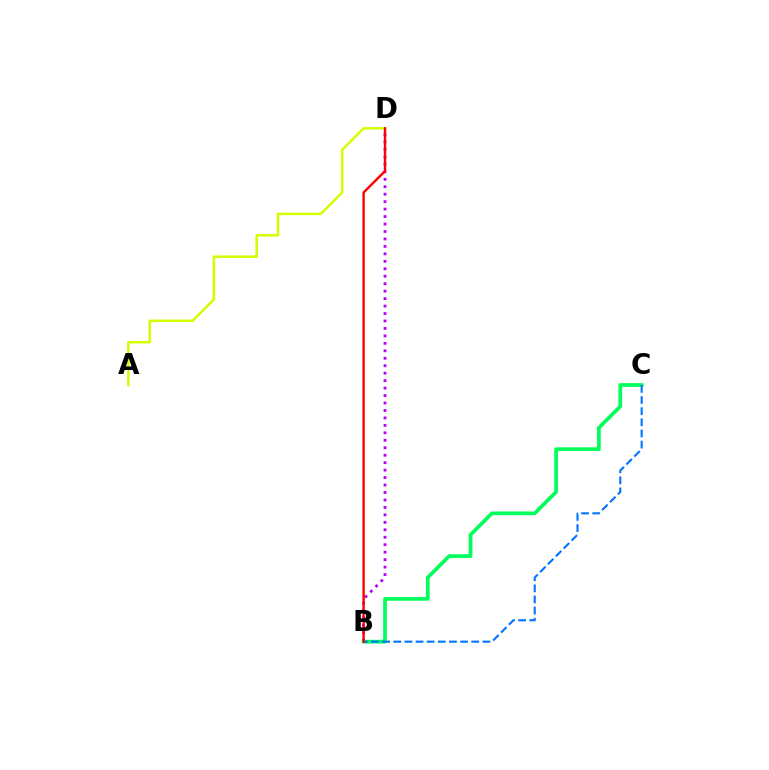{('B', 'D'): [{'color': '#b900ff', 'line_style': 'dotted', 'thickness': 2.03}, {'color': '#ff0000', 'line_style': 'solid', 'thickness': 1.72}], ('B', 'C'): [{'color': '#00ff5c', 'line_style': 'solid', 'thickness': 2.66}, {'color': '#0074ff', 'line_style': 'dashed', 'thickness': 1.51}], ('A', 'D'): [{'color': '#d1ff00', 'line_style': 'solid', 'thickness': 1.79}]}